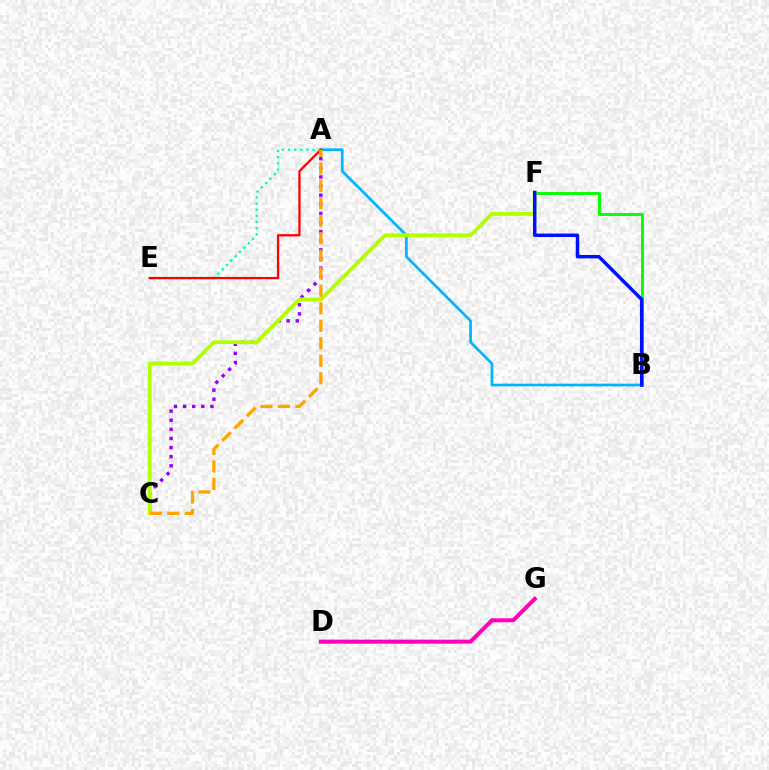{('A', 'C'): [{'color': '#9b00ff', 'line_style': 'dotted', 'thickness': 2.48}, {'color': '#ffa500', 'line_style': 'dashed', 'thickness': 2.38}], ('B', 'F'): [{'color': '#08ff00', 'line_style': 'solid', 'thickness': 2.11}, {'color': '#0010ff', 'line_style': 'solid', 'thickness': 2.49}], ('A', 'B'): [{'color': '#00b5ff', 'line_style': 'solid', 'thickness': 1.95}], ('C', 'F'): [{'color': '#b3ff00', 'line_style': 'solid', 'thickness': 2.74}], ('D', 'G'): [{'color': '#ff00bd', 'line_style': 'solid', 'thickness': 2.89}], ('A', 'E'): [{'color': '#00ff9d', 'line_style': 'dotted', 'thickness': 1.67}, {'color': '#ff0000', 'line_style': 'solid', 'thickness': 1.64}]}